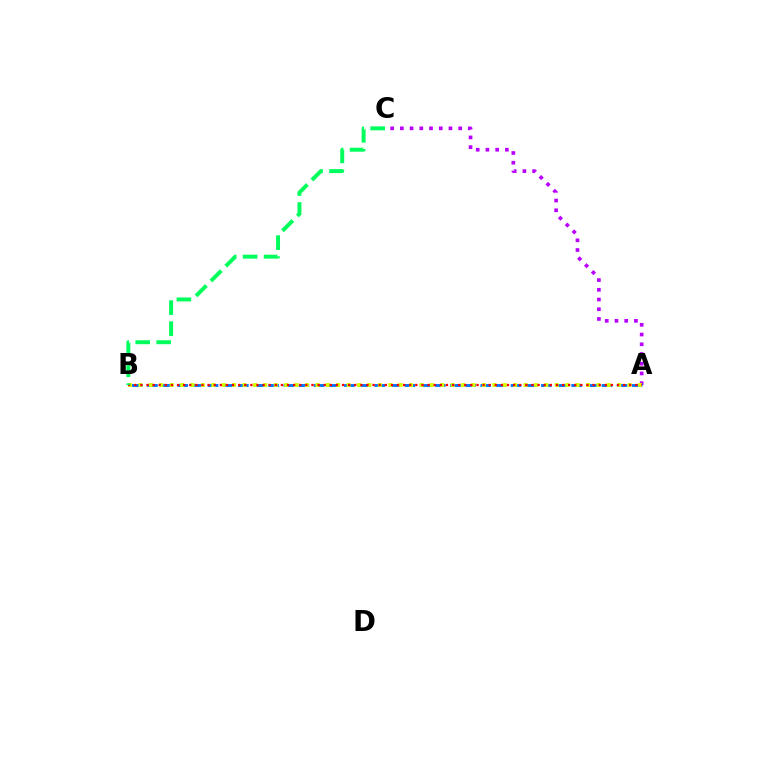{('A', 'C'): [{'color': '#b900ff', 'line_style': 'dotted', 'thickness': 2.64}], ('A', 'B'): [{'color': '#0074ff', 'line_style': 'dashed', 'thickness': 2.06}, {'color': '#d1ff00', 'line_style': 'dotted', 'thickness': 2.83}, {'color': '#ff0000', 'line_style': 'dotted', 'thickness': 1.66}], ('B', 'C'): [{'color': '#00ff5c', 'line_style': 'dashed', 'thickness': 2.85}]}